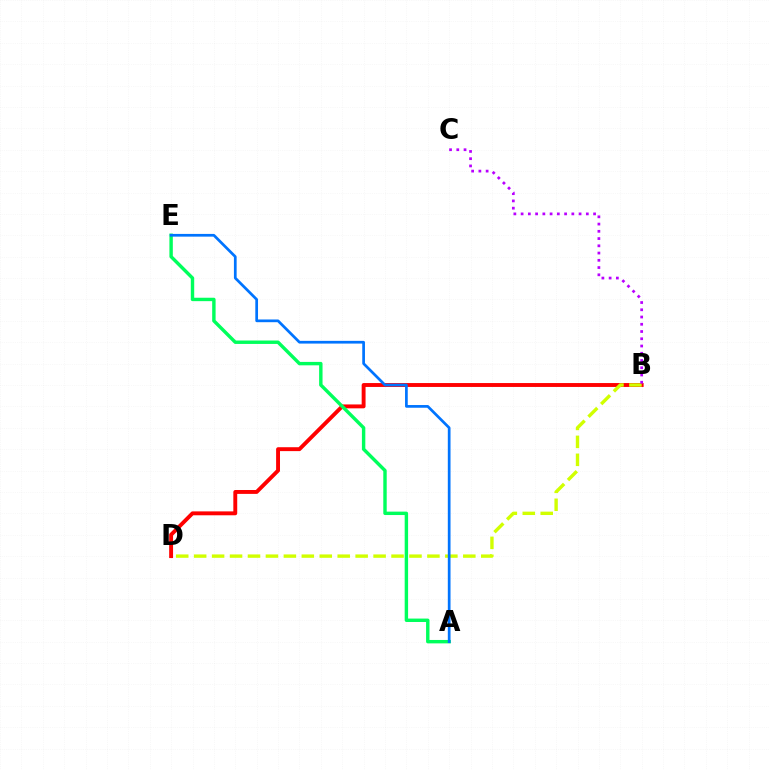{('B', 'D'): [{'color': '#ff0000', 'line_style': 'solid', 'thickness': 2.8}, {'color': '#d1ff00', 'line_style': 'dashed', 'thickness': 2.44}], ('A', 'E'): [{'color': '#00ff5c', 'line_style': 'solid', 'thickness': 2.46}, {'color': '#0074ff', 'line_style': 'solid', 'thickness': 1.96}], ('B', 'C'): [{'color': '#b900ff', 'line_style': 'dotted', 'thickness': 1.97}]}